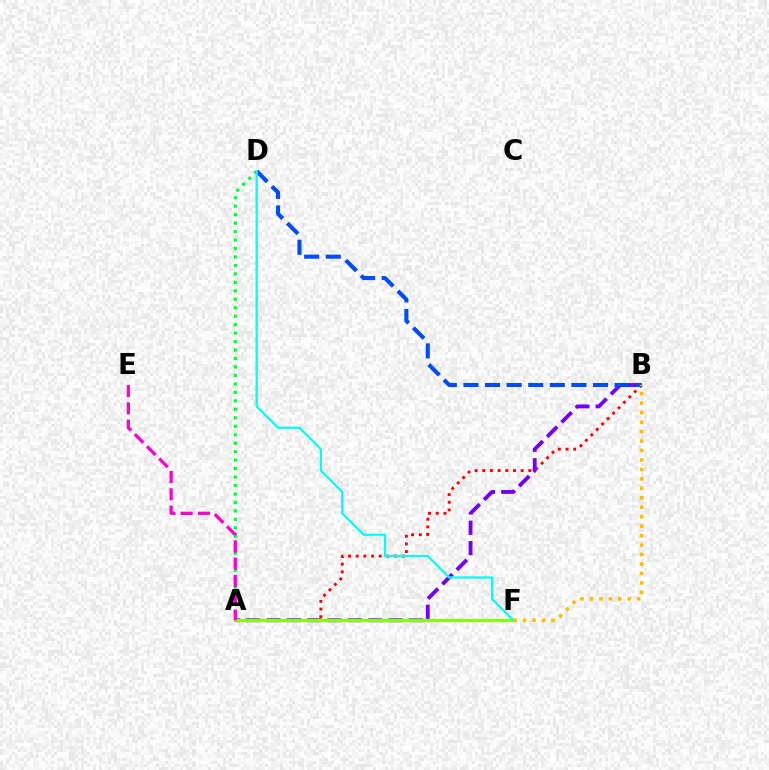{('A', 'B'): [{'color': '#ff0000', 'line_style': 'dotted', 'thickness': 2.09}, {'color': '#7200ff', 'line_style': 'dashed', 'thickness': 2.76}], ('A', 'D'): [{'color': '#00ff39', 'line_style': 'dotted', 'thickness': 2.3}], ('A', 'F'): [{'color': '#84ff00', 'line_style': 'solid', 'thickness': 2.21}], ('B', 'D'): [{'color': '#004bff', 'line_style': 'dashed', 'thickness': 2.93}], ('A', 'E'): [{'color': '#ff00cf', 'line_style': 'dashed', 'thickness': 2.35}], ('D', 'F'): [{'color': '#00fff6', 'line_style': 'solid', 'thickness': 1.61}], ('B', 'F'): [{'color': '#ffbd00', 'line_style': 'dotted', 'thickness': 2.57}]}